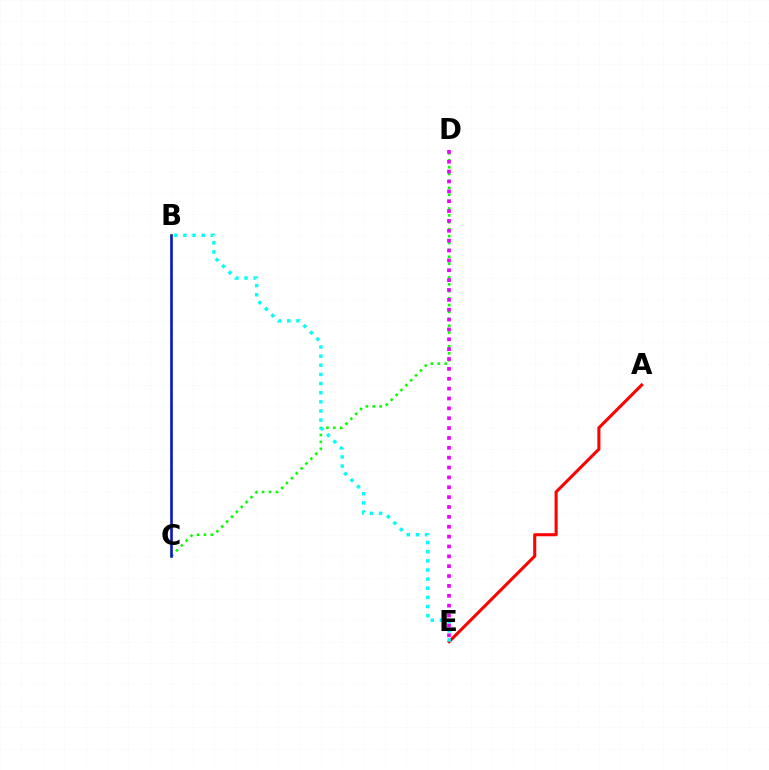{('B', 'C'): [{'color': '#fcf500', 'line_style': 'solid', 'thickness': 2.22}, {'color': '#0010ff', 'line_style': 'solid', 'thickness': 1.83}], ('C', 'D'): [{'color': '#08ff00', 'line_style': 'dotted', 'thickness': 1.87}], ('D', 'E'): [{'color': '#ee00ff', 'line_style': 'dotted', 'thickness': 2.68}], ('A', 'E'): [{'color': '#ff0000', 'line_style': 'solid', 'thickness': 2.21}], ('B', 'E'): [{'color': '#00fff6', 'line_style': 'dotted', 'thickness': 2.48}]}